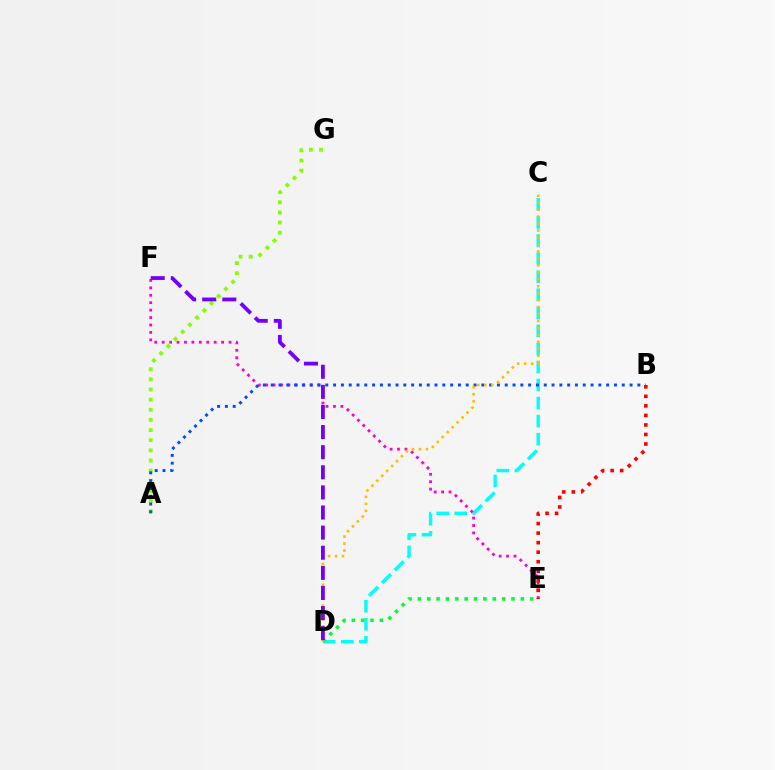{('C', 'D'): [{'color': '#00fff6', 'line_style': 'dashed', 'thickness': 2.45}, {'color': '#ffbd00', 'line_style': 'dotted', 'thickness': 1.89}], ('E', 'F'): [{'color': '#ff00cf', 'line_style': 'dotted', 'thickness': 2.02}], ('A', 'G'): [{'color': '#84ff00', 'line_style': 'dotted', 'thickness': 2.76}], ('A', 'B'): [{'color': '#004bff', 'line_style': 'dotted', 'thickness': 2.12}], ('D', 'E'): [{'color': '#00ff39', 'line_style': 'dotted', 'thickness': 2.54}], ('B', 'E'): [{'color': '#ff0000', 'line_style': 'dotted', 'thickness': 2.59}], ('D', 'F'): [{'color': '#7200ff', 'line_style': 'dashed', 'thickness': 2.73}]}